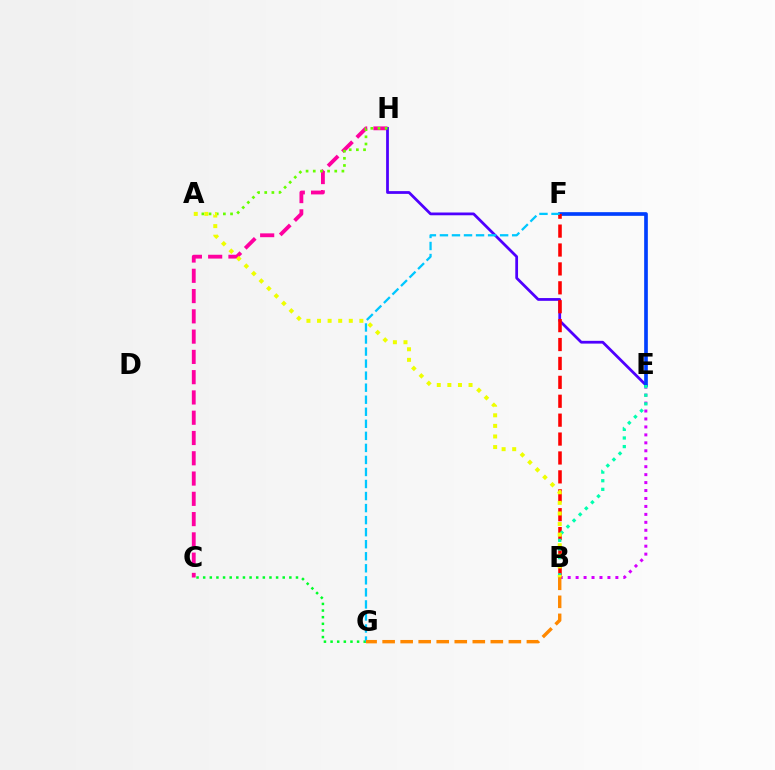{('B', 'E'): [{'color': '#d600ff', 'line_style': 'dotted', 'thickness': 2.16}, {'color': '#00ffaf', 'line_style': 'dotted', 'thickness': 2.34}], ('C', 'H'): [{'color': '#ff00a0', 'line_style': 'dashed', 'thickness': 2.75}], ('C', 'G'): [{'color': '#00ff27', 'line_style': 'dotted', 'thickness': 1.8}], ('E', 'H'): [{'color': '#4f00ff', 'line_style': 'solid', 'thickness': 1.99}], ('A', 'H'): [{'color': '#66ff00', 'line_style': 'dotted', 'thickness': 1.95}], ('E', 'F'): [{'color': '#003fff', 'line_style': 'solid', 'thickness': 2.64}], ('B', 'F'): [{'color': '#ff0000', 'line_style': 'dashed', 'thickness': 2.57}], ('F', 'G'): [{'color': '#00c7ff', 'line_style': 'dashed', 'thickness': 1.64}], ('B', 'G'): [{'color': '#ff8800', 'line_style': 'dashed', 'thickness': 2.45}], ('A', 'B'): [{'color': '#eeff00', 'line_style': 'dotted', 'thickness': 2.88}]}